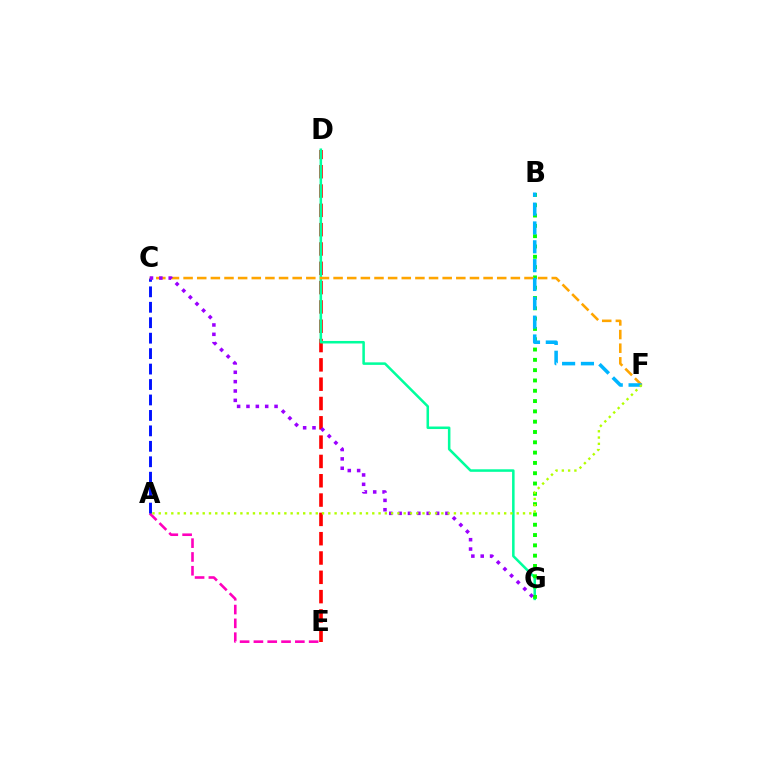{('D', 'E'): [{'color': '#ff0000', 'line_style': 'dashed', 'thickness': 2.62}], ('D', 'G'): [{'color': '#00ff9d', 'line_style': 'solid', 'thickness': 1.82}], ('A', 'E'): [{'color': '#ff00bd', 'line_style': 'dashed', 'thickness': 1.88}], ('B', 'G'): [{'color': '#08ff00', 'line_style': 'dotted', 'thickness': 2.8}], ('A', 'C'): [{'color': '#0010ff', 'line_style': 'dashed', 'thickness': 2.1}], ('C', 'F'): [{'color': '#ffa500', 'line_style': 'dashed', 'thickness': 1.85}], ('C', 'G'): [{'color': '#9b00ff', 'line_style': 'dotted', 'thickness': 2.54}], ('B', 'F'): [{'color': '#00b5ff', 'line_style': 'dashed', 'thickness': 2.56}], ('A', 'F'): [{'color': '#b3ff00', 'line_style': 'dotted', 'thickness': 1.71}]}